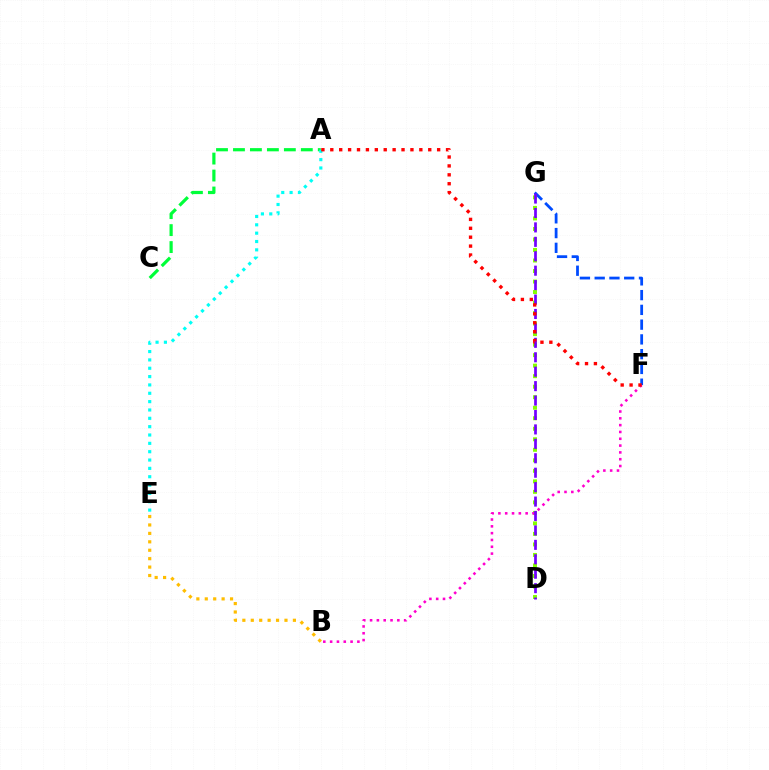{('F', 'G'): [{'color': '#004bff', 'line_style': 'dashed', 'thickness': 2.01}], ('D', 'G'): [{'color': '#84ff00', 'line_style': 'dotted', 'thickness': 2.86}, {'color': '#7200ff', 'line_style': 'dashed', 'thickness': 1.96}], ('A', 'C'): [{'color': '#00ff39', 'line_style': 'dashed', 'thickness': 2.3}], ('A', 'E'): [{'color': '#00fff6', 'line_style': 'dotted', 'thickness': 2.27}], ('B', 'E'): [{'color': '#ffbd00', 'line_style': 'dotted', 'thickness': 2.29}], ('B', 'F'): [{'color': '#ff00cf', 'line_style': 'dotted', 'thickness': 1.85}], ('A', 'F'): [{'color': '#ff0000', 'line_style': 'dotted', 'thickness': 2.42}]}